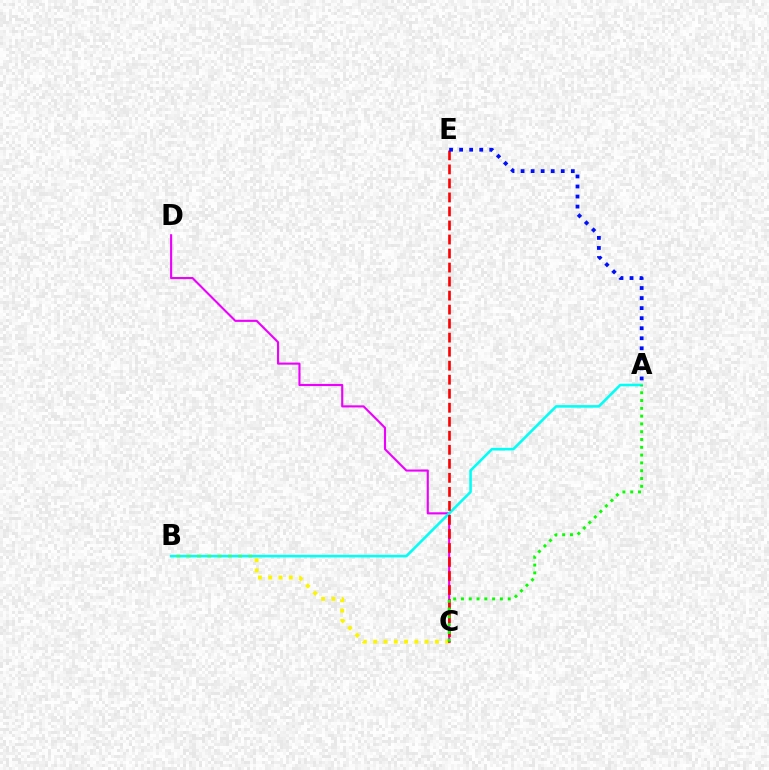{('B', 'C'): [{'color': '#fcf500', 'line_style': 'dotted', 'thickness': 2.8}], ('C', 'D'): [{'color': '#ee00ff', 'line_style': 'solid', 'thickness': 1.52}], ('A', 'B'): [{'color': '#00fff6', 'line_style': 'solid', 'thickness': 1.85}], ('C', 'E'): [{'color': '#ff0000', 'line_style': 'dashed', 'thickness': 1.9}], ('A', 'E'): [{'color': '#0010ff', 'line_style': 'dotted', 'thickness': 2.73}], ('A', 'C'): [{'color': '#08ff00', 'line_style': 'dotted', 'thickness': 2.12}]}